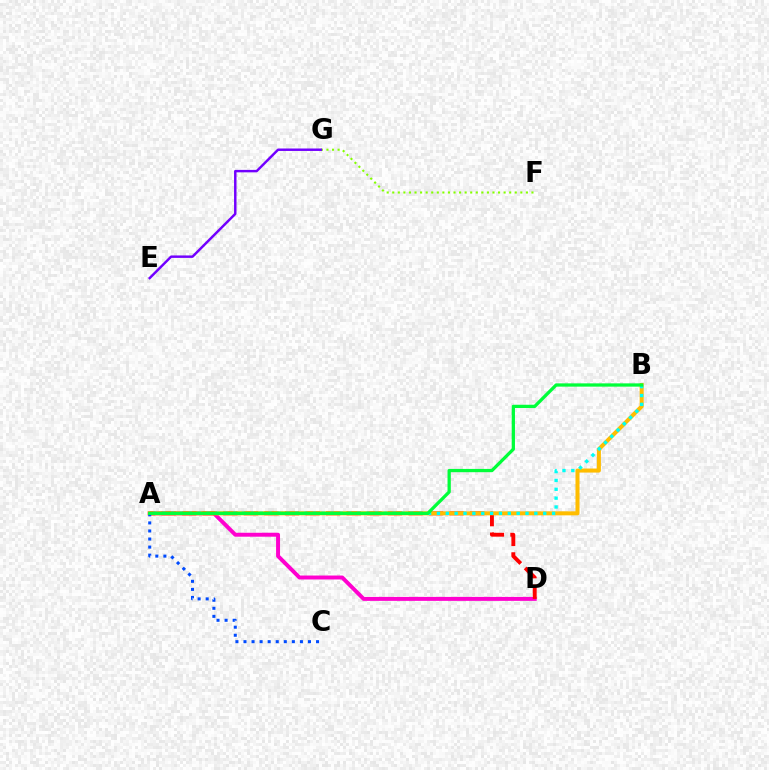{('F', 'G'): [{'color': '#84ff00', 'line_style': 'dotted', 'thickness': 1.51}], ('A', 'D'): [{'color': '#ff00cf', 'line_style': 'solid', 'thickness': 2.84}, {'color': '#ff0000', 'line_style': 'dashed', 'thickness': 2.79}], ('E', 'G'): [{'color': '#7200ff', 'line_style': 'solid', 'thickness': 1.76}], ('A', 'B'): [{'color': '#ffbd00', 'line_style': 'solid', 'thickness': 2.9}, {'color': '#00fff6', 'line_style': 'dotted', 'thickness': 2.41}, {'color': '#00ff39', 'line_style': 'solid', 'thickness': 2.36}], ('A', 'C'): [{'color': '#004bff', 'line_style': 'dotted', 'thickness': 2.19}]}